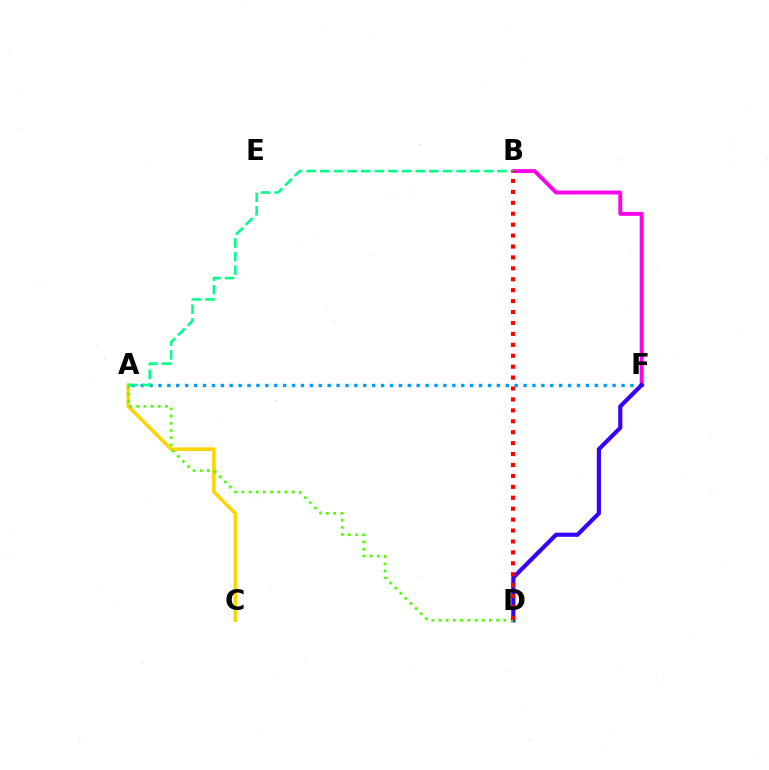{('B', 'F'): [{'color': '#ff00ed', 'line_style': 'solid', 'thickness': 2.81}], ('A', 'F'): [{'color': '#009eff', 'line_style': 'dotted', 'thickness': 2.42}], ('A', 'C'): [{'color': '#ffd500', 'line_style': 'solid', 'thickness': 2.57}], ('D', 'F'): [{'color': '#3700ff', 'line_style': 'solid', 'thickness': 2.99}], ('A', 'D'): [{'color': '#4fff00', 'line_style': 'dotted', 'thickness': 1.96}], ('A', 'B'): [{'color': '#00ff86', 'line_style': 'dashed', 'thickness': 1.85}], ('B', 'D'): [{'color': '#ff0000', 'line_style': 'dotted', 'thickness': 2.97}]}